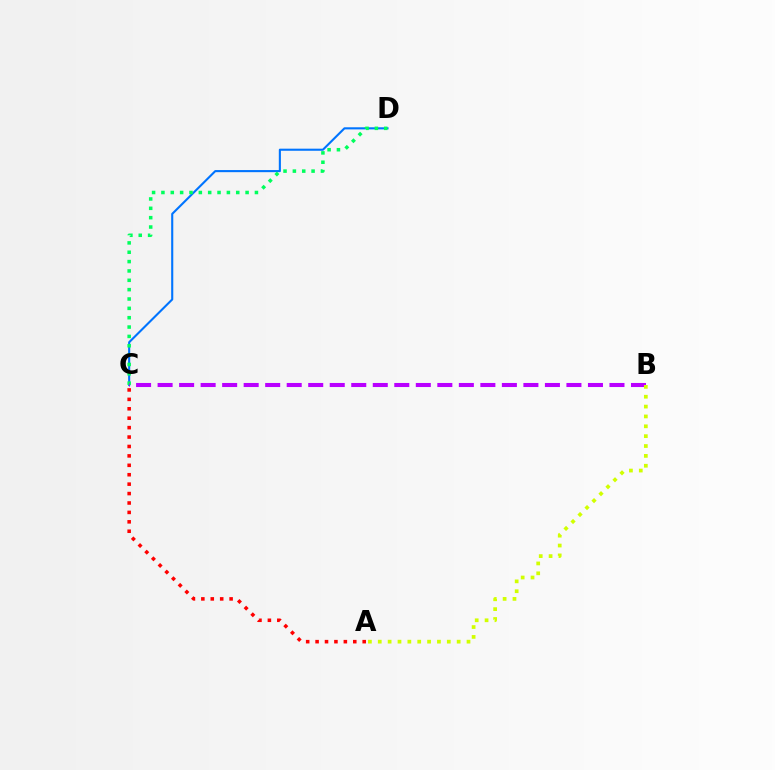{('C', 'D'): [{'color': '#0074ff', 'line_style': 'solid', 'thickness': 1.52}, {'color': '#00ff5c', 'line_style': 'dotted', 'thickness': 2.54}], ('B', 'C'): [{'color': '#b900ff', 'line_style': 'dashed', 'thickness': 2.92}], ('A', 'C'): [{'color': '#ff0000', 'line_style': 'dotted', 'thickness': 2.56}], ('A', 'B'): [{'color': '#d1ff00', 'line_style': 'dotted', 'thickness': 2.68}]}